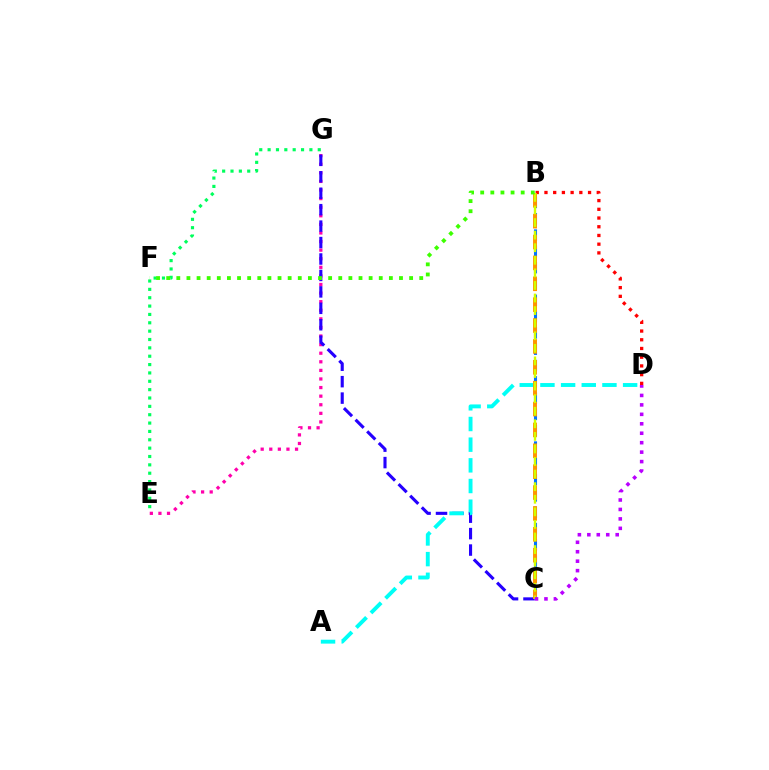{('E', 'G'): [{'color': '#ff00ac', 'line_style': 'dotted', 'thickness': 2.33}, {'color': '#00ff5c', 'line_style': 'dotted', 'thickness': 2.27}], ('C', 'G'): [{'color': '#2500ff', 'line_style': 'dashed', 'thickness': 2.23}], ('B', 'C'): [{'color': '#0074ff', 'line_style': 'dashed', 'thickness': 2.22}, {'color': '#ff9400', 'line_style': 'dashed', 'thickness': 2.84}, {'color': '#d1ff00', 'line_style': 'dashed', 'thickness': 1.71}], ('A', 'D'): [{'color': '#00fff6', 'line_style': 'dashed', 'thickness': 2.81}], ('B', 'D'): [{'color': '#ff0000', 'line_style': 'dotted', 'thickness': 2.37}], ('C', 'D'): [{'color': '#b900ff', 'line_style': 'dotted', 'thickness': 2.57}], ('B', 'F'): [{'color': '#3dff00', 'line_style': 'dotted', 'thickness': 2.75}]}